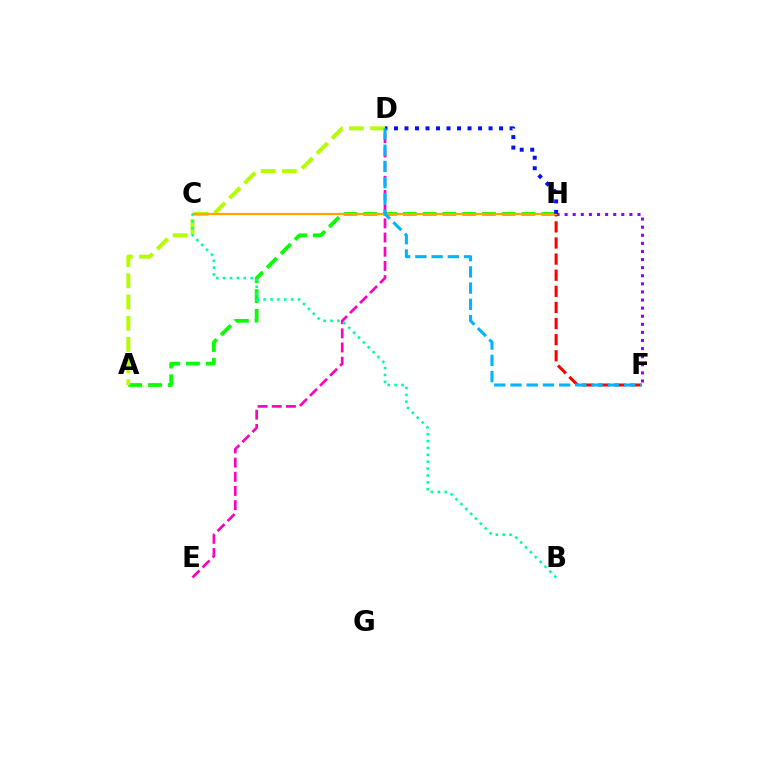{('A', 'H'): [{'color': '#08ff00', 'line_style': 'dashed', 'thickness': 2.69}], ('F', 'H'): [{'color': '#9b00ff', 'line_style': 'dotted', 'thickness': 2.2}, {'color': '#ff0000', 'line_style': 'dashed', 'thickness': 2.19}], ('D', 'E'): [{'color': '#ff00bd', 'line_style': 'dashed', 'thickness': 1.93}], ('A', 'D'): [{'color': '#b3ff00', 'line_style': 'dashed', 'thickness': 2.88}], ('C', 'H'): [{'color': '#ffa500', 'line_style': 'solid', 'thickness': 1.61}], ('D', 'H'): [{'color': '#0010ff', 'line_style': 'dotted', 'thickness': 2.86}], ('D', 'F'): [{'color': '#00b5ff', 'line_style': 'dashed', 'thickness': 2.2}], ('B', 'C'): [{'color': '#00ff9d', 'line_style': 'dotted', 'thickness': 1.87}]}